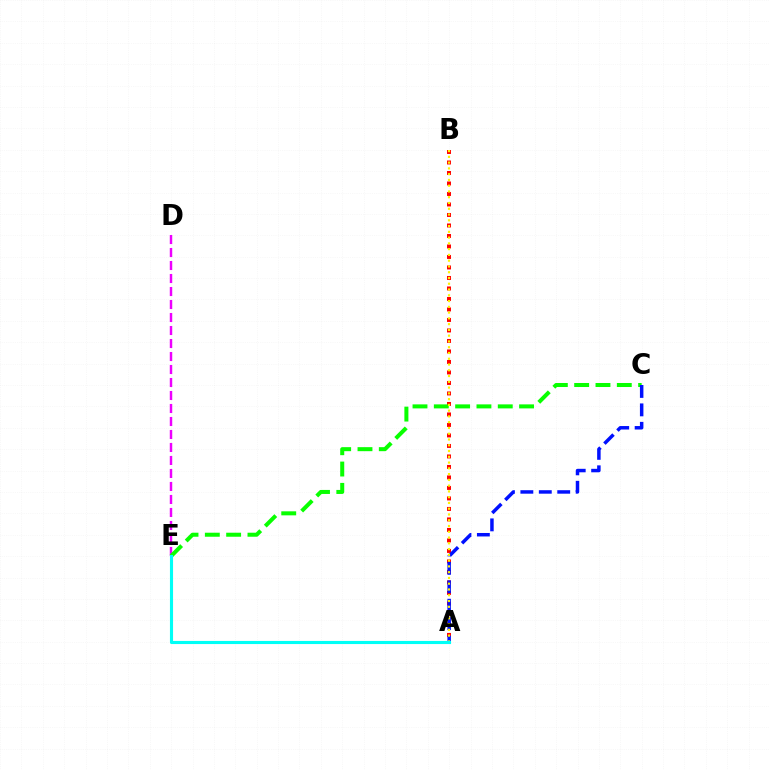{('D', 'E'): [{'color': '#ee00ff', 'line_style': 'dashed', 'thickness': 1.77}], ('A', 'B'): [{'color': '#ff0000', 'line_style': 'dotted', 'thickness': 2.85}, {'color': '#fcf500', 'line_style': 'dotted', 'thickness': 1.57}], ('C', 'E'): [{'color': '#08ff00', 'line_style': 'dashed', 'thickness': 2.9}], ('A', 'C'): [{'color': '#0010ff', 'line_style': 'dashed', 'thickness': 2.5}], ('A', 'E'): [{'color': '#00fff6', 'line_style': 'solid', 'thickness': 2.24}]}